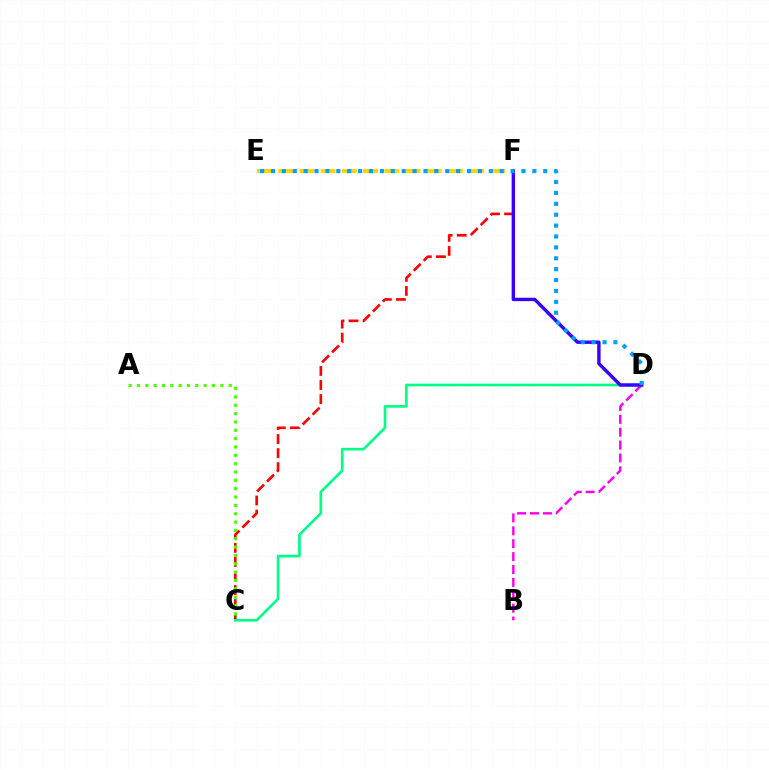{('C', 'F'): [{'color': '#ff0000', 'line_style': 'dashed', 'thickness': 1.91}], ('C', 'D'): [{'color': '#00ff86', 'line_style': 'solid', 'thickness': 1.91}], ('B', 'D'): [{'color': '#ff00ed', 'line_style': 'dashed', 'thickness': 1.75}], ('E', 'F'): [{'color': '#ffd500', 'line_style': 'dashed', 'thickness': 2.88}], ('A', 'C'): [{'color': '#4fff00', 'line_style': 'dotted', 'thickness': 2.27}], ('D', 'F'): [{'color': '#3700ff', 'line_style': 'solid', 'thickness': 2.45}], ('D', 'E'): [{'color': '#009eff', 'line_style': 'dotted', 'thickness': 2.96}]}